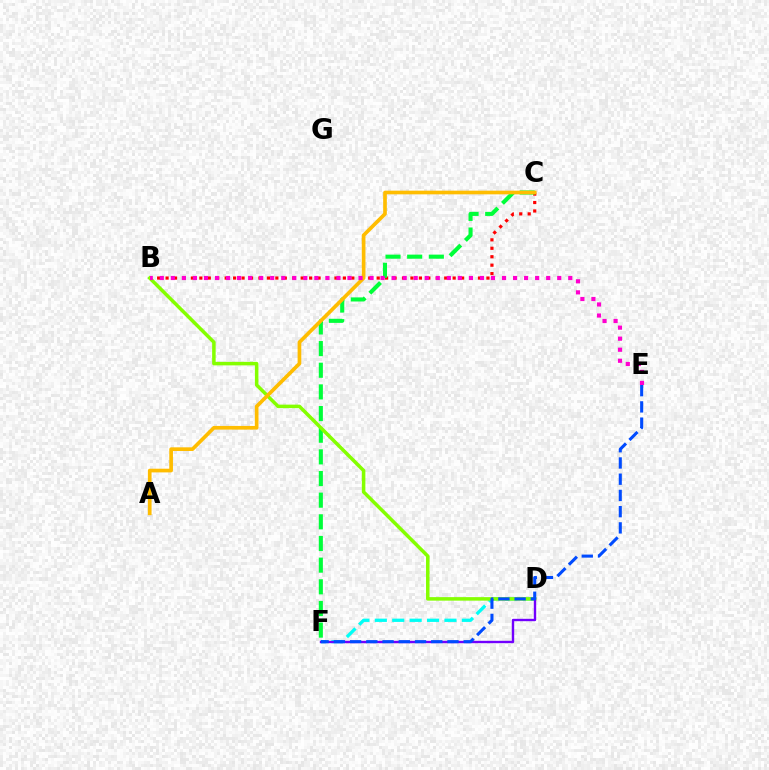{('B', 'C'): [{'color': '#ff0000', 'line_style': 'dotted', 'thickness': 2.29}], ('C', 'F'): [{'color': '#00ff39', 'line_style': 'dashed', 'thickness': 2.94}], ('D', 'F'): [{'color': '#00fff6', 'line_style': 'dashed', 'thickness': 2.37}, {'color': '#7200ff', 'line_style': 'solid', 'thickness': 1.71}], ('B', 'D'): [{'color': '#84ff00', 'line_style': 'solid', 'thickness': 2.53}], ('A', 'C'): [{'color': '#ffbd00', 'line_style': 'solid', 'thickness': 2.65}], ('B', 'E'): [{'color': '#ff00cf', 'line_style': 'dotted', 'thickness': 3.0}], ('E', 'F'): [{'color': '#004bff', 'line_style': 'dashed', 'thickness': 2.21}]}